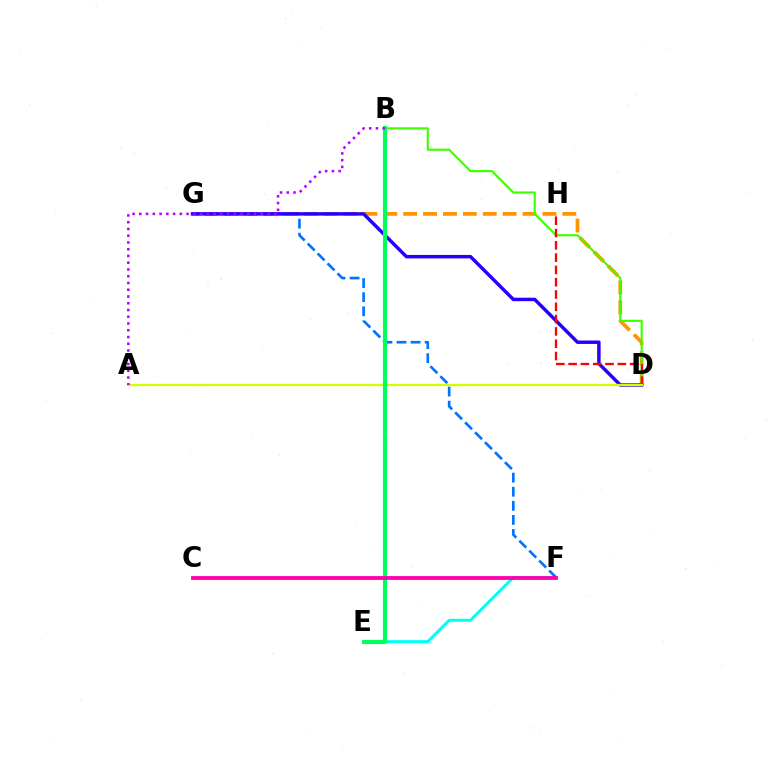{('D', 'G'): [{'color': '#ff9400', 'line_style': 'dashed', 'thickness': 2.7}, {'color': '#2500ff', 'line_style': 'solid', 'thickness': 2.48}], ('B', 'D'): [{'color': '#3dff00', 'line_style': 'solid', 'thickness': 1.54}], ('E', 'F'): [{'color': '#00fff6', 'line_style': 'solid', 'thickness': 2.15}], ('F', 'G'): [{'color': '#0074ff', 'line_style': 'dashed', 'thickness': 1.91}], ('D', 'H'): [{'color': '#ff0000', 'line_style': 'dashed', 'thickness': 1.67}], ('A', 'D'): [{'color': '#d1ff00', 'line_style': 'solid', 'thickness': 1.65}], ('B', 'E'): [{'color': '#00ff5c', 'line_style': 'solid', 'thickness': 2.98}], ('C', 'F'): [{'color': '#ff00ac', 'line_style': 'solid', 'thickness': 2.75}], ('A', 'B'): [{'color': '#b900ff', 'line_style': 'dotted', 'thickness': 1.84}]}